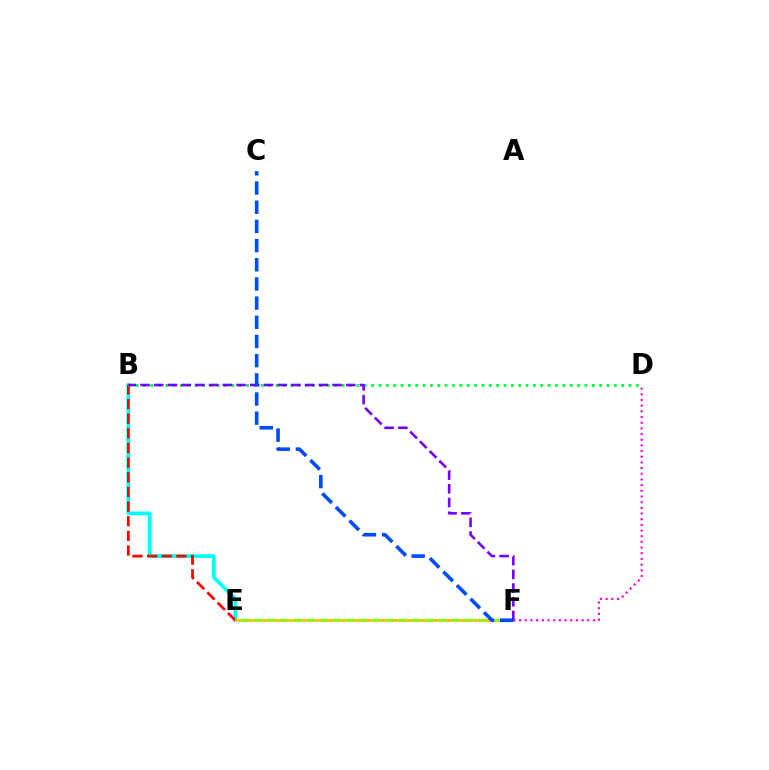{('B', 'E'): [{'color': '#00fff6', 'line_style': 'solid', 'thickness': 2.64}, {'color': '#ff0000', 'line_style': 'dashed', 'thickness': 1.99}], ('E', 'F'): [{'color': '#ffbd00', 'line_style': 'solid', 'thickness': 1.97}, {'color': '#84ff00', 'line_style': 'dashed', 'thickness': 1.79}], ('D', 'F'): [{'color': '#ff00cf', 'line_style': 'dotted', 'thickness': 1.54}], ('B', 'D'): [{'color': '#00ff39', 'line_style': 'dotted', 'thickness': 2.0}], ('B', 'F'): [{'color': '#7200ff', 'line_style': 'dashed', 'thickness': 1.86}], ('C', 'F'): [{'color': '#004bff', 'line_style': 'dashed', 'thickness': 2.61}]}